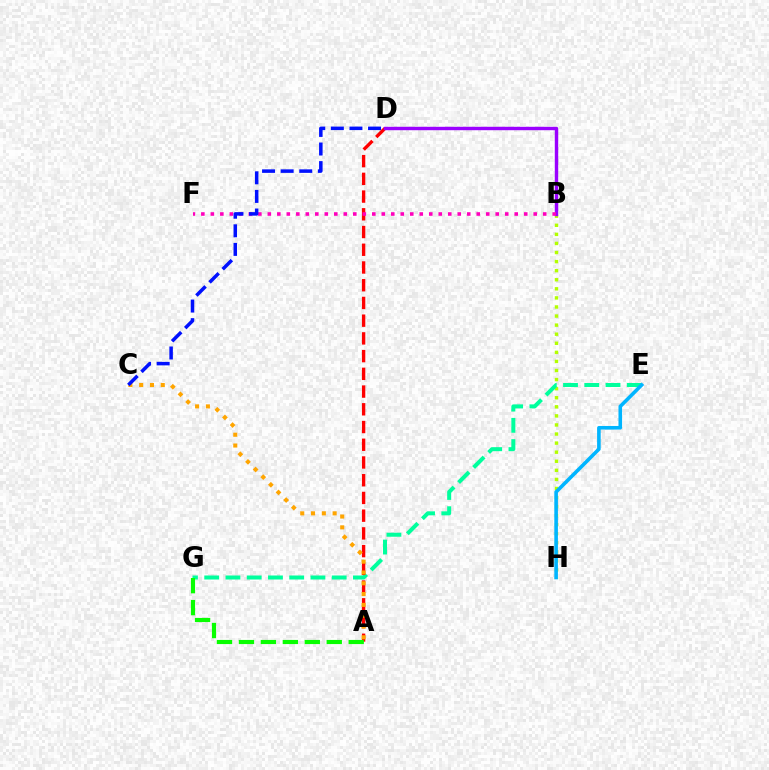{('B', 'H'): [{'color': '#b3ff00', 'line_style': 'dotted', 'thickness': 2.47}], ('E', 'G'): [{'color': '#00ff9d', 'line_style': 'dashed', 'thickness': 2.89}], ('A', 'D'): [{'color': '#ff0000', 'line_style': 'dashed', 'thickness': 2.41}], ('B', 'D'): [{'color': '#9b00ff', 'line_style': 'solid', 'thickness': 2.46}], ('B', 'F'): [{'color': '#ff00bd', 'line_style': 'dotted', 'thickness': 2.58}], ('A', 'C'): [{'color': '#ffa500', 'line_style': 'dotted', 'thickness': 2.93}], ('C', 'D'): [{'color': '#0010ff', 'line_style': 'dashed', 'thickness': 2.53}], ('A', 'G'): [{'color': '#08ff00', 'line_style': 'dashed', 'thickness': 2.98}], ('E', 'H'): [{'color': '#00b5ff', 'line_style': 'solid', 'thickness': 2.59}]}